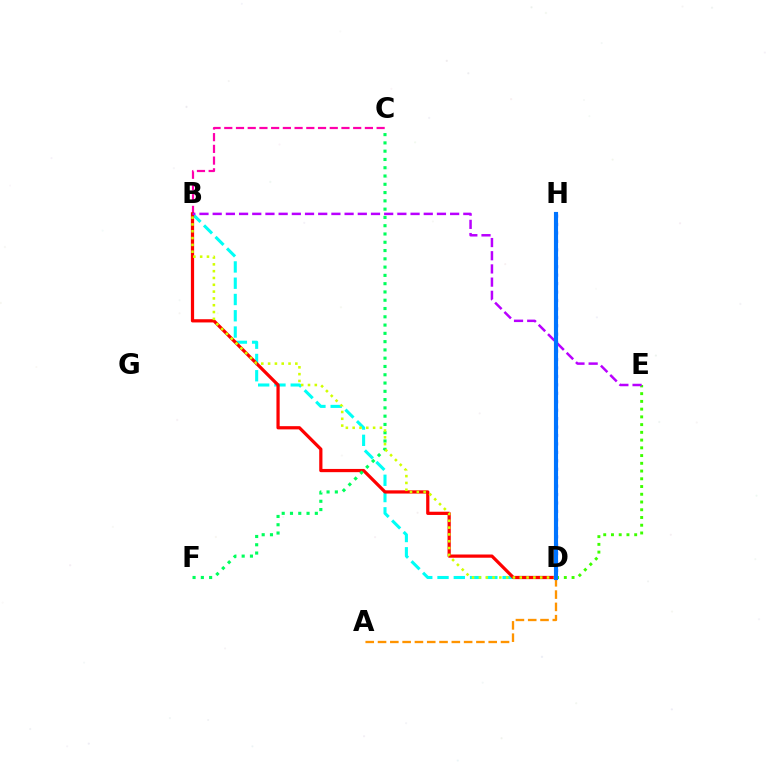{('B', 'D'): [{'color': '#00fff6', 'line_style': 'dashed', 'thickness': 2.21}, {'color': '#ff0000', 'line_style': 'solid', 'thickness': 2.32}, {'color': '#d1ff00', 'line_style': 'dotted', 'thickness': 1.85}], ('B', 'C'): [{'color': '#ff00ac', 'line_style': 'dashed', 'thickness': 1.59}], ('C', 'F'): [{'color': '#00ff5c', 'line_style': 'dotted', 'thickness': 2.25}], ('D', 'E'): [{'color': '#3dff00', 'line_style': 'dotted', 'thickness': 2.1}], ('B', 'E'): [{'color': '#b900ff', 'line_style': 'dashed', 'thickness': 1.79}], ('D', 'H'): [{'color': '#2500ff', 'line_style': 'dotted', 'thickness': 2.29}, {'color': '#0074ff', 'line_style': 'solid', 'thickness': 2.97}], ('A', 'D'): [{'color': '#ff9400', 'line_style': 'dashed', 'thickness': 1.67}]}